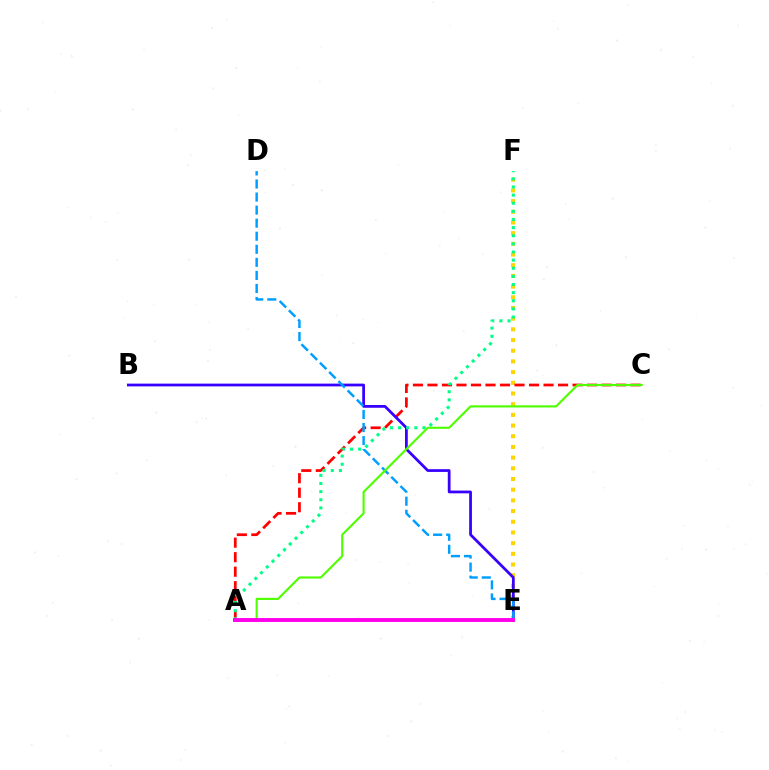{('E', 'F'): [{'color': '#ffd500', 'line_style': 'dotted', 'thickness': 2.9}], ('A', 'C'): [{'color': '#ff0000', 'line_style': 'dashed', 'thickness': 1.97}, {'color': '#4fff00', 'line_style': 'solid', 'thickness': 1.54}], ('B', 'E'): [{'color': '#3700ff', 'line_style': 'solid', 'thickness': 1.99}], ('A', 'F'): [{'color': '#00ff86', 'line_style': 'dotted', 'thickness': 2.21}], ('D', 'E'): [{'color': '#009eff', 'line_style': 'dashed', 'thickness': 1.77}], ('A', 'E'): [{'color': '#ff00ed', 'line_style': 'solid', 'thickness': 2.83}]}